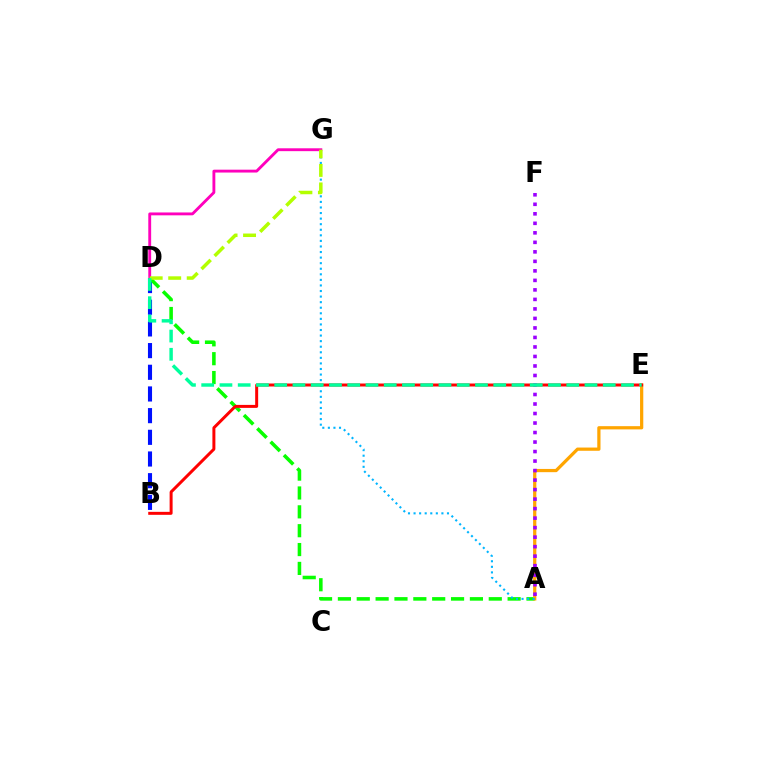{('B', 'D'): [{'color': '#0010ff', 'line_style': 'dashed', 'thickness': 2.95}], ('A', 'D'): [{'color': '#08ff00', 'line_style': 'dashed', 'thickness': 2.56}], ('A', 'E'): [{'color': '#ffa500', 'line_style': 'solid', 'thickness': 2.32}], ('B', 'E'): [{'color': '#ff0000', 'line_style': 'solid', 'thickness': 2.14}], ('A', 'F'): [{'color': '#9b00ff', 'line_style': 'dotted', 'thickness': 2.58}], ('A', 'G'): [{'color': '#00b5ff', 'line_style': 'dotted', 'thickness': 1.51}], ('D', 'G'): [{'color': '#ff00bd', 'line_style': 'solid', 'thickness': 2.06}, {'color': '#b3ff00', 'line_style': 'dashed', 'thickness': 2.52}], ('D', 'E'): [{'color': '#00ff9d', 'line_style': 'dashed', 'thickness': 2.48}]}